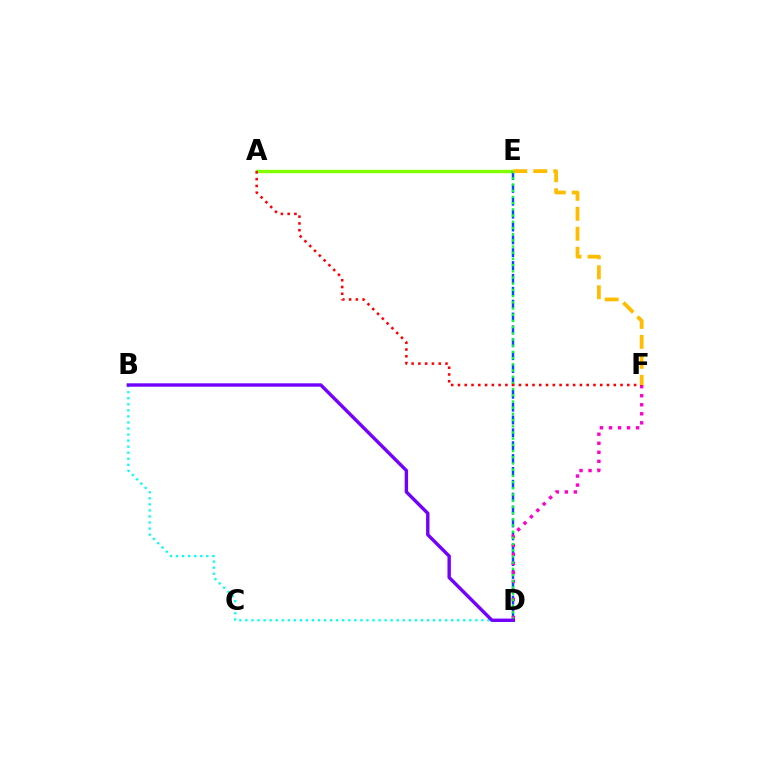{('A', 'E'): [{'color': '#84ff00', 'line_style': 'solid', 'thickness': 2.46}], ('B', 'D'): [{'color': '#00fff6', 'line_style': 'dotted', 'thickness': 1.64}, {'color': '#7200ff', 'line_style': 'solid', 'thickness': 2.44}], ('D', 'E'): [{'color': '#004bff', 'line_style': 'dashed', 'thickness': 1.75}, {'color': '#00ff39', 'line_style': 'dotted', 'thickness': 1.68}], ('D', 'F'): [{'color': '#ff00cf', 'line_style': 'dotted', 'thickness': 2.45}], ('A', 'F'): [{'color': '#ff0000', 'line_style': 'dotted', 'thickness': 1.84}], ('E', 'F'): [{'color': '#ffbd00', 'line_style': 'dashed', 'thickness': 2.71}]}